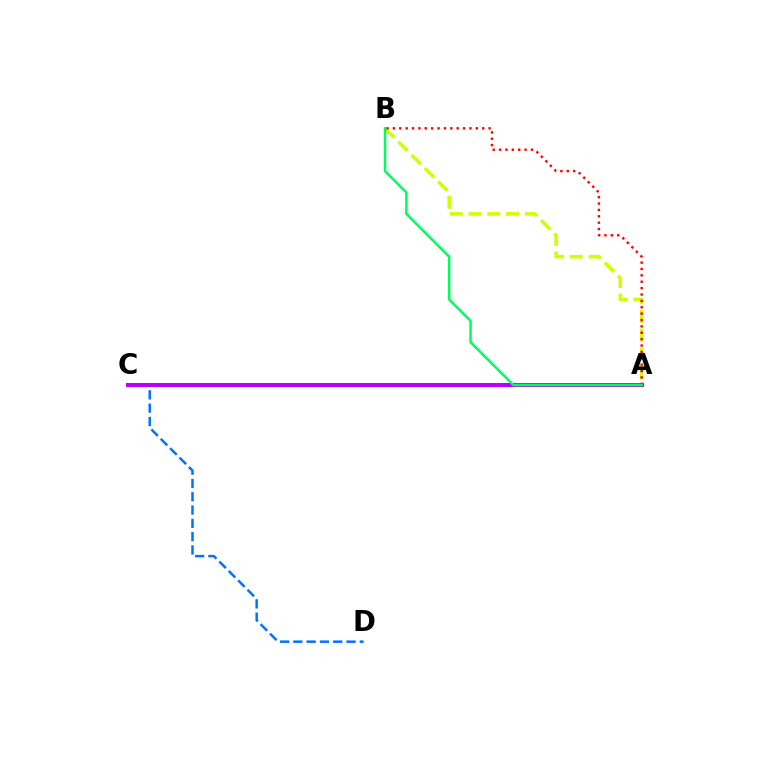{('A', 'B'): [{'color': '#d1ff00', 'line_style': 'dashed', 'thickness': 2.55}, {'color': '#ff0000', 'line_style': 'dotted', 'thickness': 1.73}, {'color': '#00ff5c', 'line_style': 'solid', 'thickness': 1.83}], ('C', 'D'): [{'color': '#0074ff', 'line_style': 'dashed', 'thickness': 1.81}], ('A', 'C'): [{'color': '#b900ff', 'line_style': 'solid', 'thickness': 2.87}]}